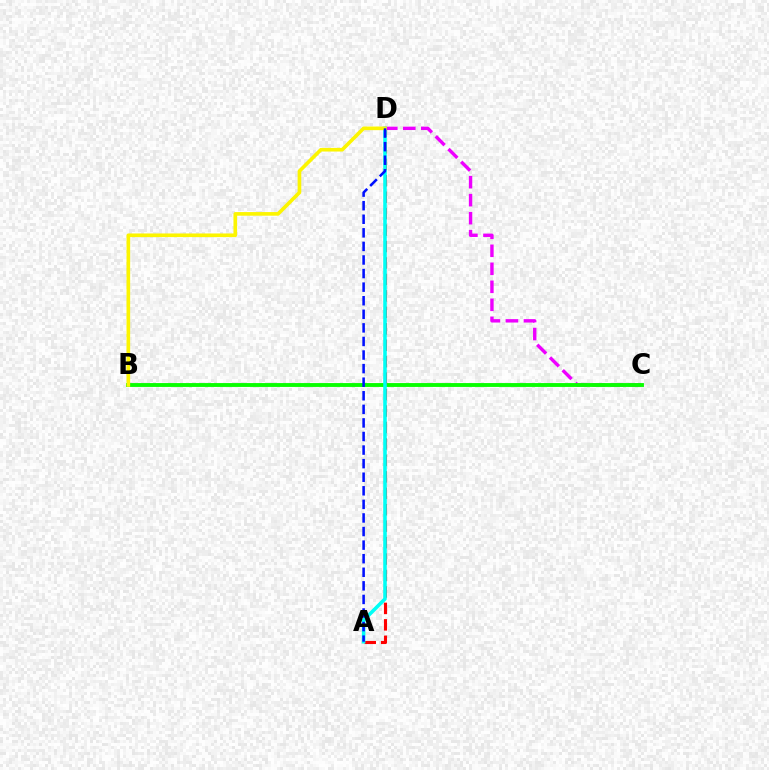{('C', 'D'): [{'color': '#ee00ff', 'line_style': 'dashed', 'thickness': 2.45}], ('B', 'C'): [{'color': '#08ff00', 'line_style': 'solid', 'thickness': 2.78}], ('A', 'D'): [{'color': '#ff0000', 'line_style': 'dashed', 'thickness': 2.23}, {'color': '#00fff6', 'line_style': 'solid', 'thickness': 2.56}, {'color': '#0010ff', 'line_style': 'dashed', 'thickness': 1.84}], ('B', 'D'): [{'color': '#fcf500', 'line_style': 'solid', 'thickness': 2.62}]}